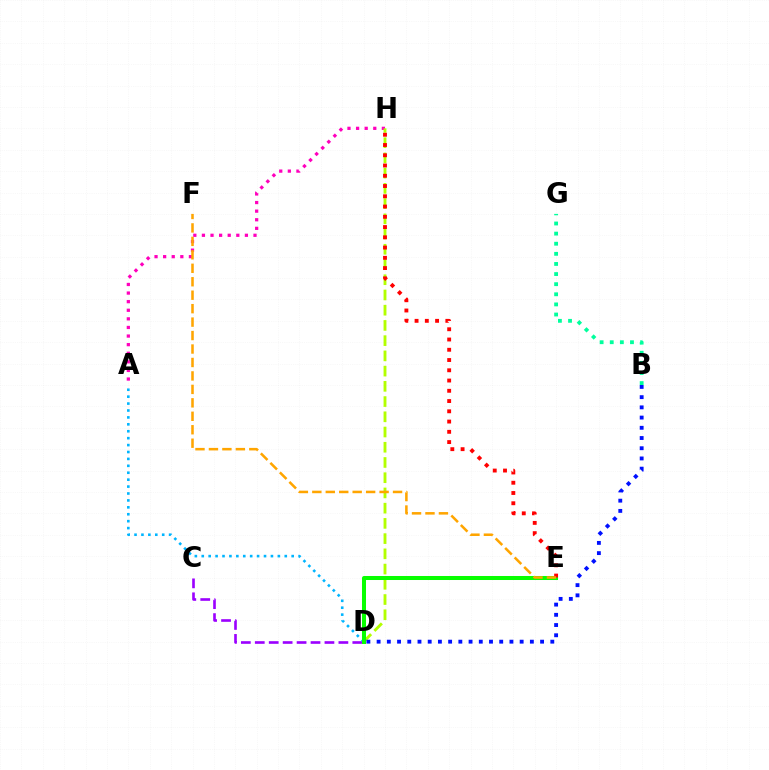{('B', 'G'): [{'color': '#00ff9d', 'line_style': 'dotted', 'thickness': 2.75}], ('C', 'D'): [{'color': '#9b00ff', 'line_style': 'dashed', 'thickness': 1.89}], ('A', 'H'): [{'color': '#ff00bd', 'line_style': 'dotted', 'thickness': 2.34}], ('D', 'H'): [{'color': '#b3ff00', 'line_style': 'dashed', 'thickness': 2.07}], ('A', 'D'): [{'color': '#00b5ff', 'line_style': 'dotted', 'thickness': 1.88}], ('D', 'E'): [{'color': '#08ff00', 'line_style': 'solid', 'thickness': 2.89}], ('E', 'H'): [{'color': '#ff0000', 'line_style': 'dotted', 'thickness': 2.79}], ('B', 'D'): [{'color': '#0010ff', 'line_style': 'dotted', 'thickness': 2.78}], ('E', 'F'): [{'color': '#ffa500', 'line_style': 'dashed', 'thickness': 1.83}]}